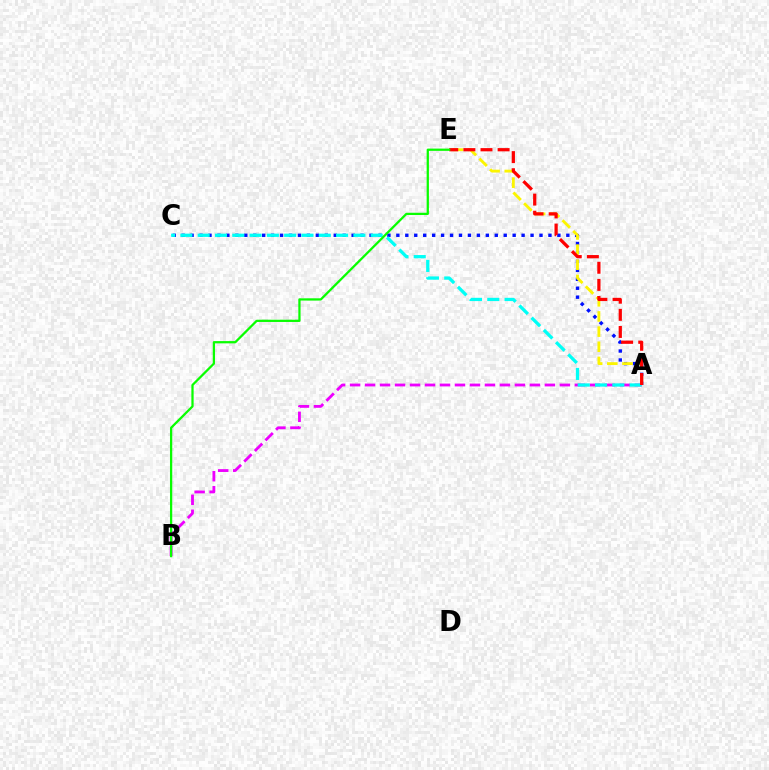{('A', 'C'): [{'color': '#0010ff', 'line_style': 'dotted', 'thickness': 2.43}, {'color': '#00fff6', 'line_style': 'dashed', 'thickness': 2.35}], ('A', 'B'): [{'color': '#ee00ff', 'line_style': 'dashed', 'thickness': 2.04}], ('A', 'E'): [{'color': '#fcf500', 'line_style': 'dashed', 'thickness': 2.06}, {'color': '#ff0000', 'line_style': 'dashed', 'thickness': 2.33}], ('B', 'E'): [{'color': '#08ff00', 'line_style': 'solid', 'thickness': 1.63}]}